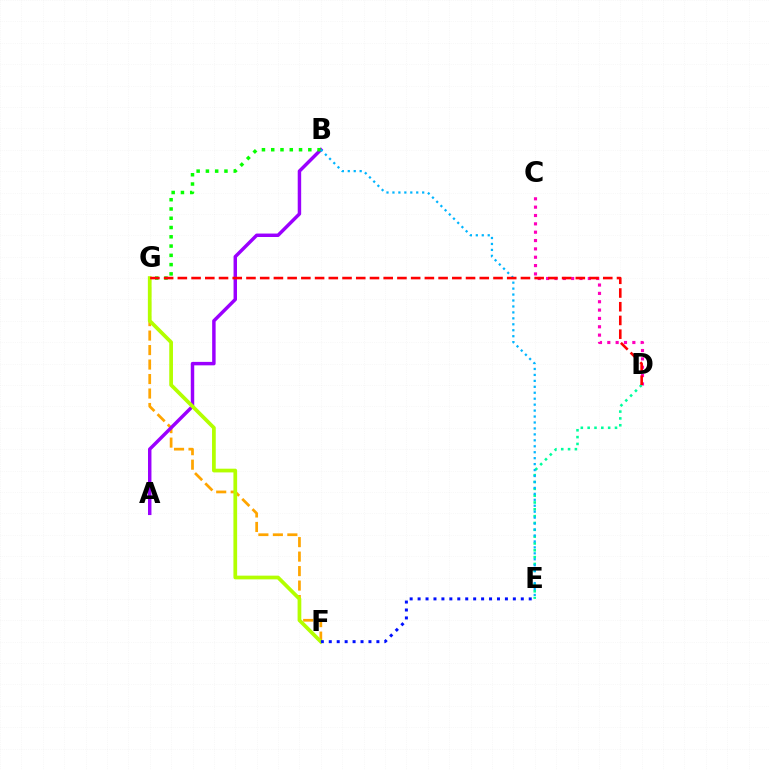{('F', 'G'): [{'color': '#ffa500', 'line_style': 'dashed', 'thickness': 1.97}, {'color': '#b3ff00', 'line_style': 'solid', 'thickness': 2.68}], ('C', 'D'): [{'color': '#ff00bd', 'line_style': 'dotted', 'thickness': 2.27}], ('A', 'B'): [{'color': '#9b00ff', 'line_style': 'solid', 'thickness': 2.49}], ('D', 'E'): [{'color': '#00ff9d', 'line_style': 'dotted', 'thickness': 1.86}], ('B', 'G'): [{'color': '#08ff00', 'line_style': 'dotted', 'thickness': 2.52}], ('E', 'F'): [{'color': '#0010ff', 'line_style': 'dotted', 'thickness': 2.16}], ('B', 'E'): [{'color': '#00b5ff', 'line_style': 'dotted', 'thickness': 1.62}], ('D', 'G'): [{'color': '#ff0000', 'line_style': 'dashed', 'thickness': 1.86}]}